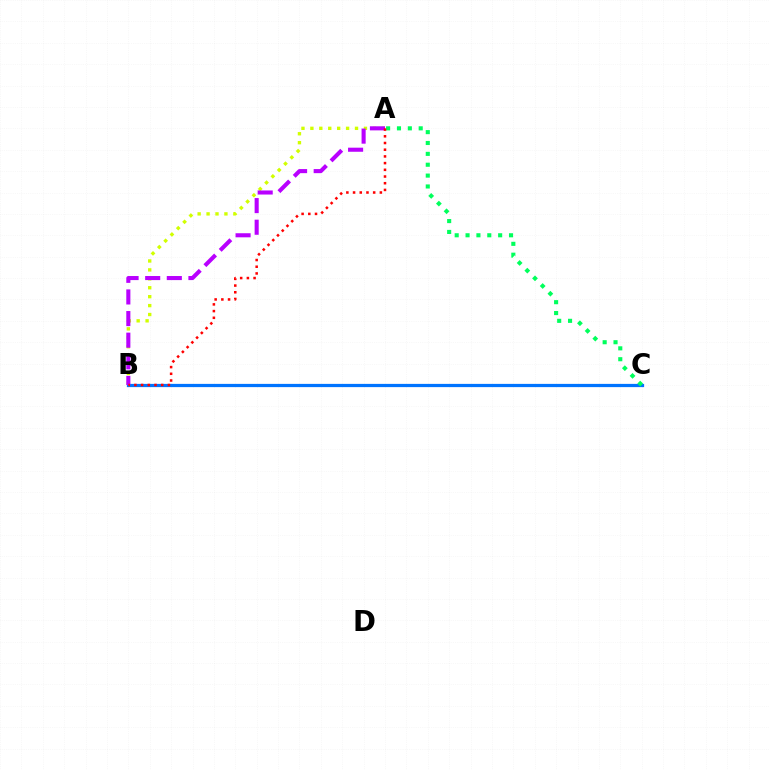{('B', 'C'): [{'color': '#0074ff', 'line_style': 'solid', 'thickness': 2.33}], ('A', 'B'): [{'color': '#d1ff00', 'line_style': 'dotted', 'thickness': 2.43}, {'color': '#b900ff', 'line_style': 'dashed', 'thickness': 2.94}, {'color': '#ff0000', 'line_style': 'dotted', 'thickness': 1.82}], ('A', 'C'): [{'color': '#00ff5c', 'line_style': 'dotted', 'thickness': 2.95}]}